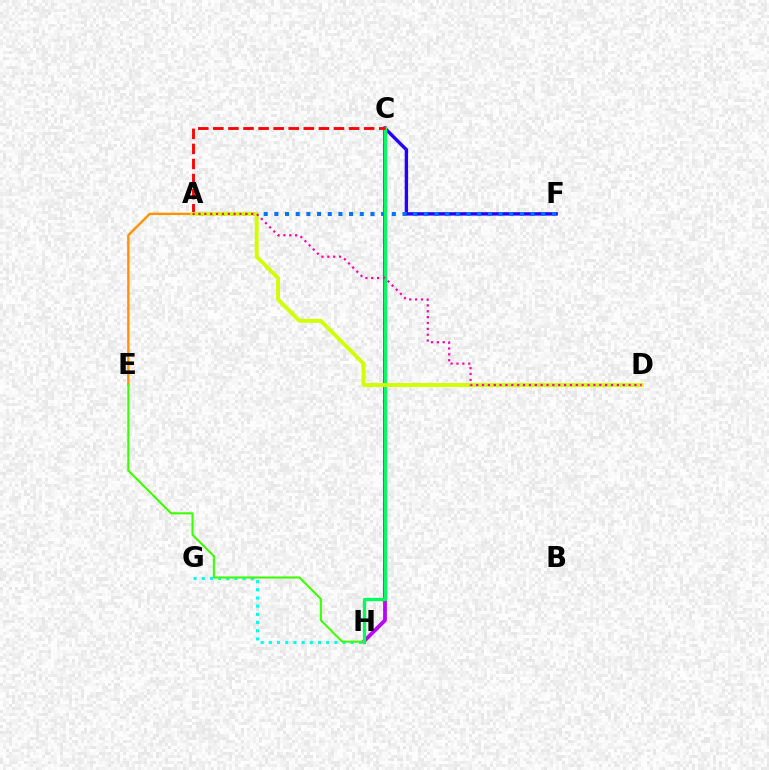{('C', 'H'): [{'color': '#b900ff', 'line_style': 'solid', 'thickness': 2.71}, {'color': '#00ff5c', 'line_style': 'solid', 'thickness': 2.38}], ('G', 'H'): [{'color': '#00fff6', 'line_style': 'dotted', 'thickness': 2.23}], ('C', 'F'): [{'color': '#2500ff', 'line_style': 'solid', 'thickness': 2.44}], ('A', 'E'): [{'color': '#ff9400', 'line_style': 'solid', 'thickness': 1.71}], ('A', 'F'): [{'color': '#0074ff', 'line_style': 'dotted', 'thickness': 2.9}], ('A', 'C'): [{'color': '#ff0000', 'line_style': 'dashed', 'thickness': 2.05}], ('A', 'D'): [{'color': '#d1ff00', 'line_style': 'solid', 'thickness': 2.81}, {'color': '#ff00ac', 'line_style': 'dotted', 'thickness': 1.59}], ('E', 'H'): [{'color': '#3dff00', 'line_style': 'solid', 'thickness': 1.5}]}